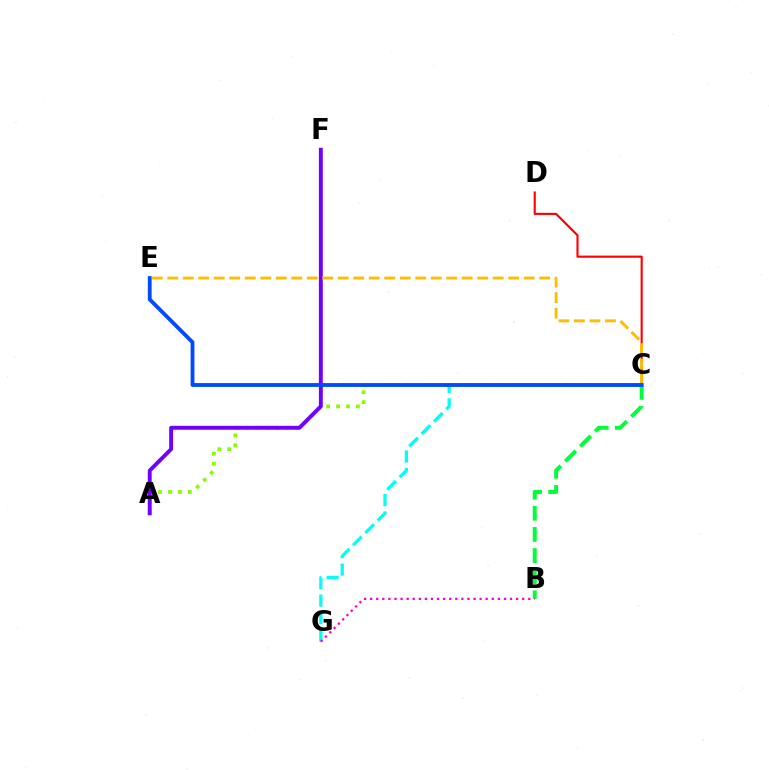{('C', 'D'): [{'color': '#ff0000', 'line_style': 'solid', 'thickness': 1.54}], ('B', 'C'): [{'color': '#00ff39', 'line_style': 'dashed', 'thickness': 2.87}], ('A', 'C'): [{'color': '#84ff00', 'line_style': 'dotted', 'thickness': 2.7}], ('A', 'F'): [{'color': '#7200ff', 'line_style': 'solid', 'thickness': 2.81}], ('C', 'E'): [{'color': '#ffbd00', 'line_style': 'dashed', 'thickness': 2.11}, {'color': '#004bff', 'line_style': 'solid', 'thickness': 2.76}], ('C', 'G'): [{'color': '#00fff6', 'line_style': 'dashed', 'thickness': 2.37}], ('B', 'G'): [{'color': '#ff00cf', 'line_style': 'dotted', 'thickness': 1.65}]}